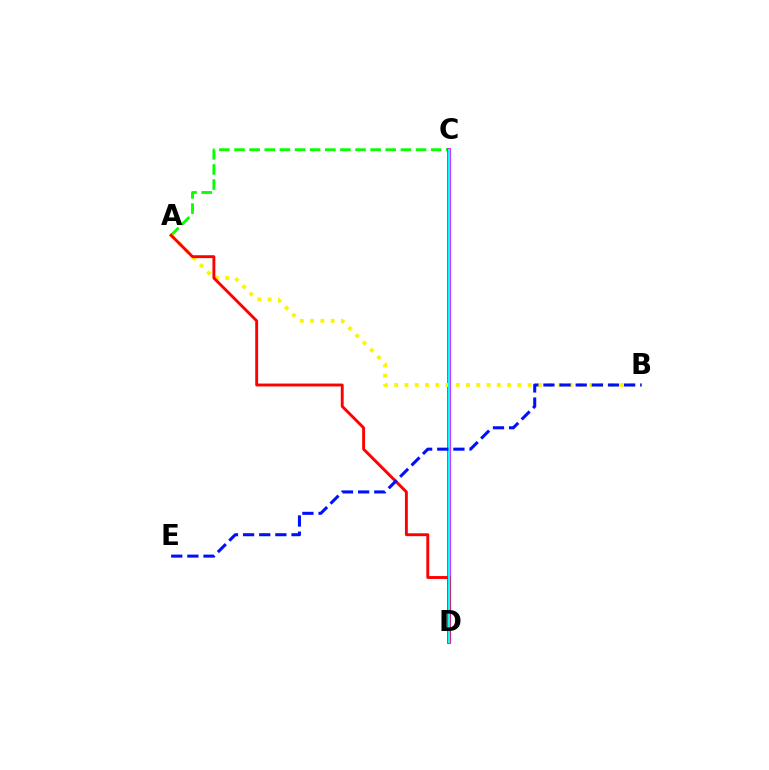{('A', 'C'): [{'color': '#08ff00', 'line_style': 'dashed', 'thickness': 2.05}], ('C', 'D'): [{'color': '#ee00ff', 'line_style': 'solid', 'thickness': 2.71}, {'color': '#00fff6', 'line_style': 'solid', 'thickness': 1.55}], ('A', 'B'): [{'color': '#fcf500', 'line_style': 'dotted', 'thickness': 2.79}], ('A', 'D'): [{'color': '#ff0000', 'line_style': 'solid', 'thickness': 2.08}], ('B', 'E'): [{'color': '#0010ff', 'line_style': 'dashed', 'thickness': 2.19}]}